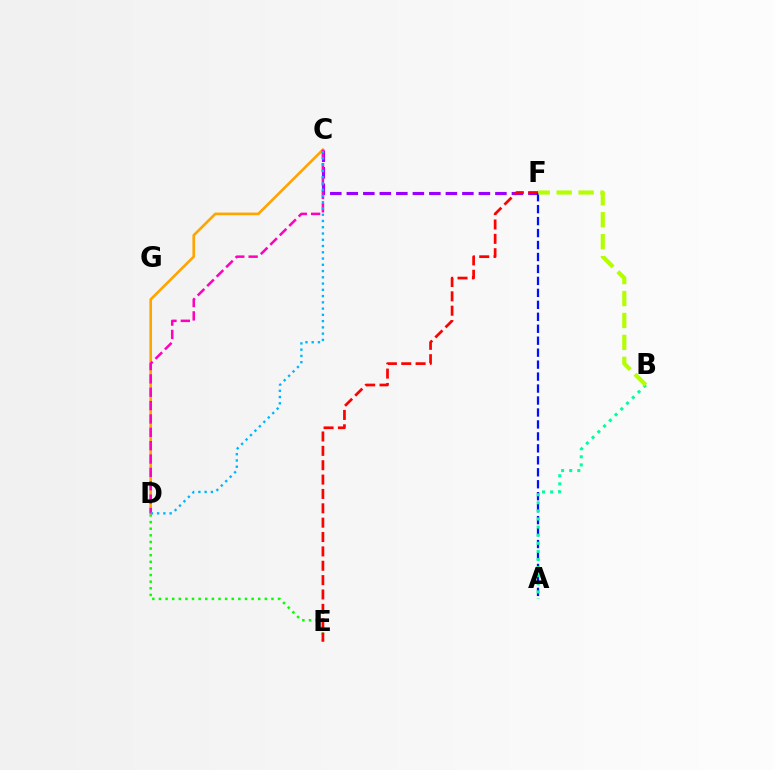{('D', 'E'): [{'color': '#08ff00', 'line_style': 'dotted', 'thickness': 1.8}], ('C', 'D'): [{'color': '#ffa500', 'line_style': 'solid', 'thickness': 1.91}, {'color': '#ff00bd', 'line_style': 'dashed', 'thickness': 1.81}, {'color': '#00b5ff', 'line_style': 'dotted', 'thickness': 1.7}], ('C', 'F'): [{'color': '#9b00ff', 'line_style': 'dashed', 'thickness': 2.24}], ('E', 'F'): [{'color': '#ff0000', 'line_style': 'dashed', 'thickness': 1.95}], ('A', 'F'): [{'color': '#0010ff', 'line_style': 'dashed', 'thickness': 1.62}], ('A', 'B'): [{'color': '#00ff9d', 'line_style': 'dotted', 'thickness': 2.2}], ('B', 'F'): [{'color': '#b3ff00', 'line_style': 'dashed', 'thickness': 2.98}]}